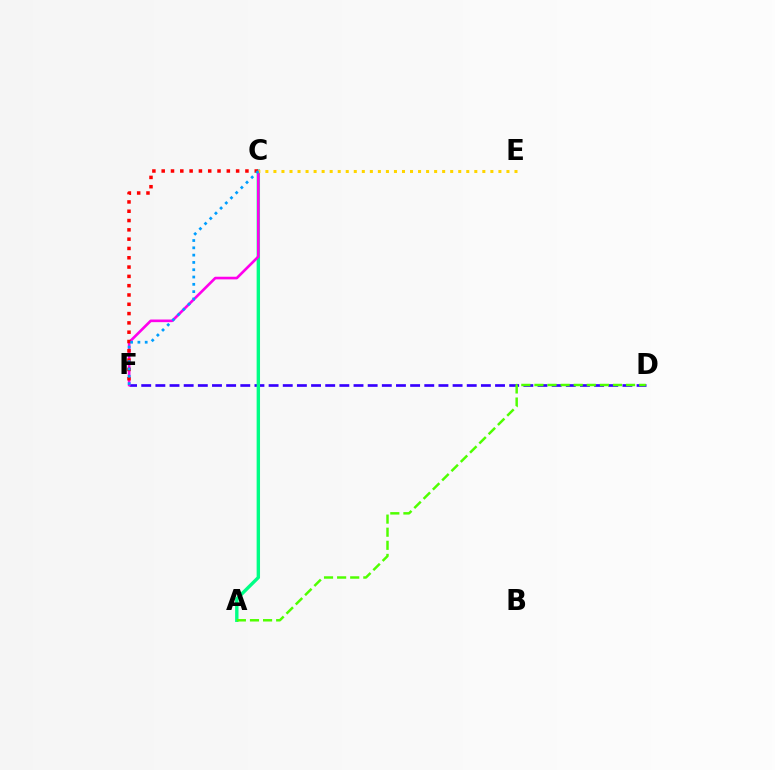{('D', 'F'): [{'color': '#3700ff', 'line_style': 'dashed', 'thickness': 1.92}], ('A', 'C'): [{'color': '#00ff86', 'line_style': 'solid', 'thickness': 2.44}], ('C', 'F'): [{'color': '#ff00ed', 'line_style': 'solid', 'thickness': 1.9}, {'color': '#ff0000', 'line_style': 'dotted', 'thickness': 2.53}, {'color': '#009eff', 'line_style': 'dotted', 'thickness': 1.98}], ('A', 'D'): [{'color': '#4fff00', 'line_style': 'dashed', 'thickness': 1.78}], ('C', 'E'): [{'color': '#ffd500', 'line_style': 'dotted', 'thickness': 2.18}]}